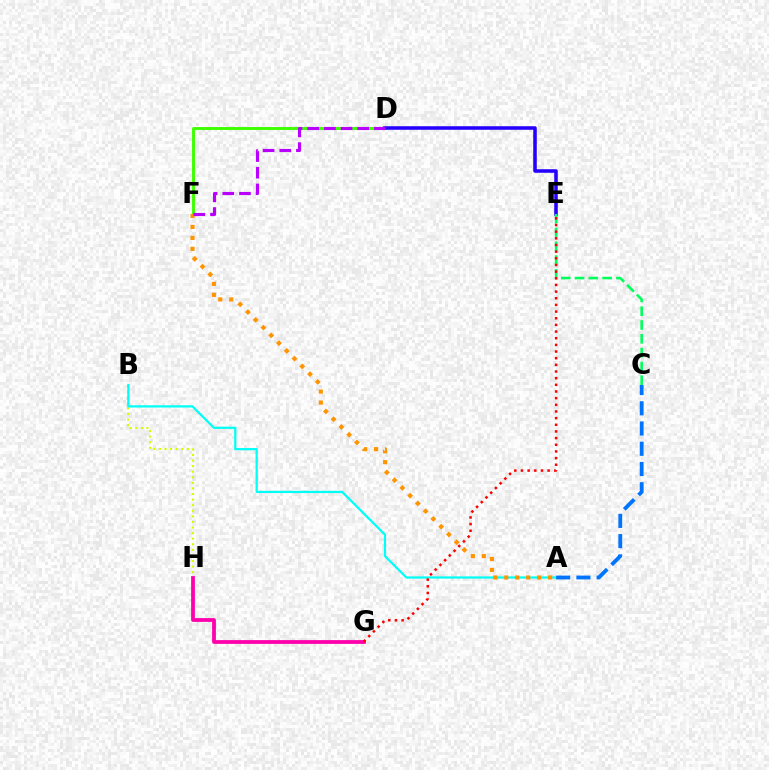{('B', 'H'): [{'color': '#d1ff00', 'line_style': 'dotted', 'thickness': 1.52}], ('A', 'B'): [{'color': '#00fff6', 'line_style': 'solid', 'thickness': 1.61}], ('D', 'F'): [{'color': '#3dff00', 'line_style': 'solid', 'thickness': 2.09}, {'color': '#b900ff', 'line_style': 'dashed', 'thickness': 2.26}], ('A', 'C'): [{'color': '#0074ff', 'line_style': 'dashed', 'thickness': 2.75}], ('G', 'H'): [{'color': '#ff00ac', 'line_style': 'solid', 'thickness': 2.72}], ('D', 'E'): [{'color': '#2500ff', 'line_style': 'solid', 'thickness': 2.55}], ('A', 'F'): [{'color': '#ff9400', 'line_style': 'dotted', 'thickness': 2.98}], ('C', 'E'): [{'color': '#00ff5c', 'line_style': 'dashed', 'thickness': 1.87}], ('E', 'G'): [{'color': '#ff0000', 'line_style': 'dotted', 'thickness': 1.81}]}